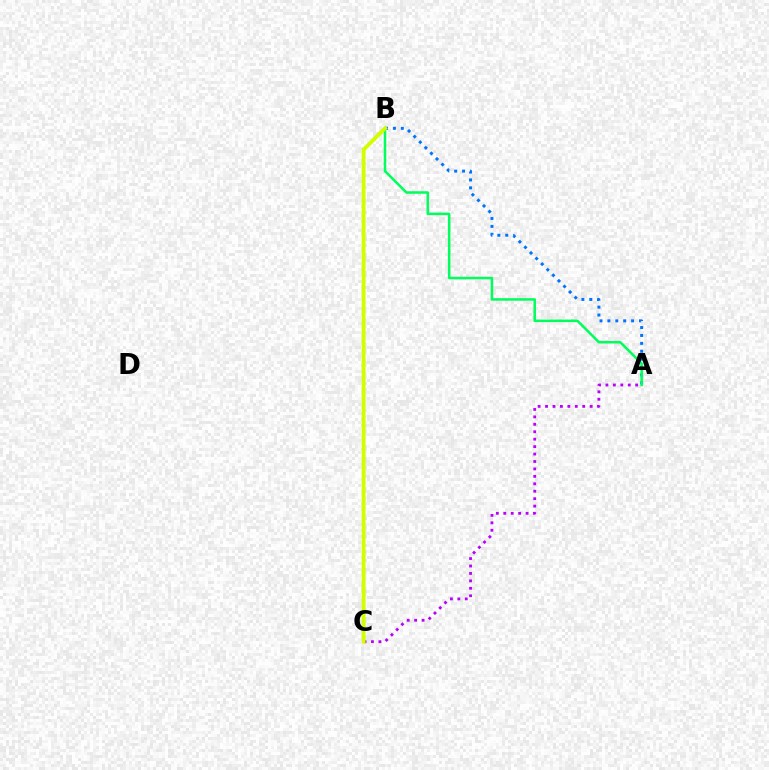{('A', 'B'): [{'color': '#0074ff', 'line_style': 'dotted', 'thickness': 2.15}, {'color': '#00ff5c', 'line_style': 'solid', 'thickness': 1.82}], ('A', 'C'): [{'color': '#b900ff', 'line_style': 'dotted', 'thickness': 2.02}], ('B', 'C'): [{'color': '#ff0000', 'line_style': 'solid', 'thickness': 1.56}, {'color': '#d1ff00', 'line_style': 'solid', 'thickness': 2.78}]}